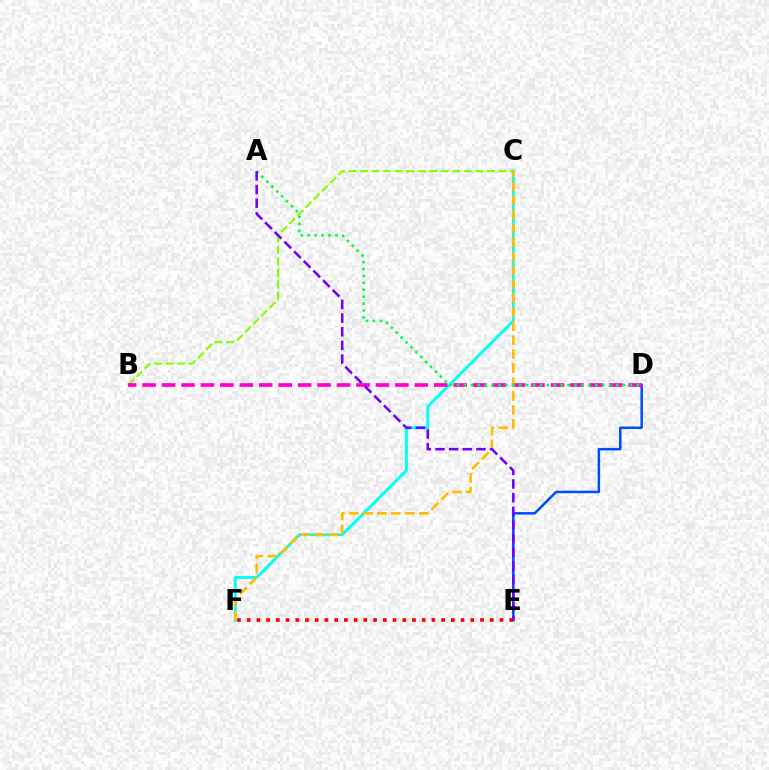{('D', 'E'): [{'color': '#004bff', 'line_style': 'solid', 'thickness': 1.81}], ('C', 'F'): [{'color': '#00fff6', 'line_style': 'solid', 'thickness': 2.11}, {'color': '#ffbd00', 'line_style': 'dashed', 'thickness': 1.9}], ('B', 'C'): [{'color': '#84ff00', 'line_style': 'dashed', 'thickness': 1.57}], ('B', 'D'): [{'color': '#ff00cf', 'line_style': 'dashed', 'thickness': 2.64}], ('A', 'D'): [{'color': '#00ff39', 'line_style': 'dotted', 'thickness': 1.88}], ('A', 'E'): [{'color': '#7200ff', 'line_style': 'dashed', 'thickness': 1.86}], ('E', 'F'): [{'color': '#ff0000', 'line_style': 'dotted', 'thickness': 2.64}]}